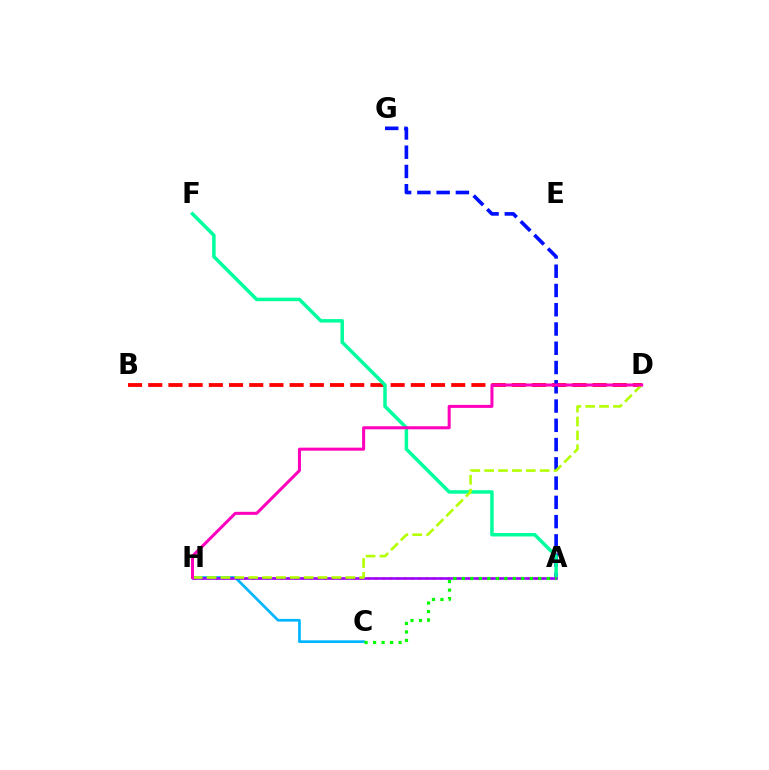{('A', 'H'): [{'color': '#ffa500', 'line_style': 'dotted', 'thickness': 1.97}, {'color': '#9b00ff', 'line_style': 'solid', 'thickness': 1.87}], ('B', 'D'): [{'color': '#ff0000', 'line_style': 'dashed', 'thickness': 2.74}], ('A', 'G'): [{'color': '#0010ff', 'line_style': 'dashed', 'thickness': 2.62}], ('C', 'H'): [{'color': '#00b5ff', 'line_style': 'solid', 'thickness': 1.95}], ('A', 'F'): [{'color': '#00ff9d', 'line_style': 'solid', 'thickness': 2.51}], ('D', 'H'): [{'color': '#b3ff00', 'line_style': 'dashed', 'thickness': 1.89}, {'color': '#ff00bd', 'line_style': 'solid', 'thickness': 2.18}], ('A', 'C'): [{'color': '#08ff00', 'line_style': 'dotted', 'thickness': 2.31}]}